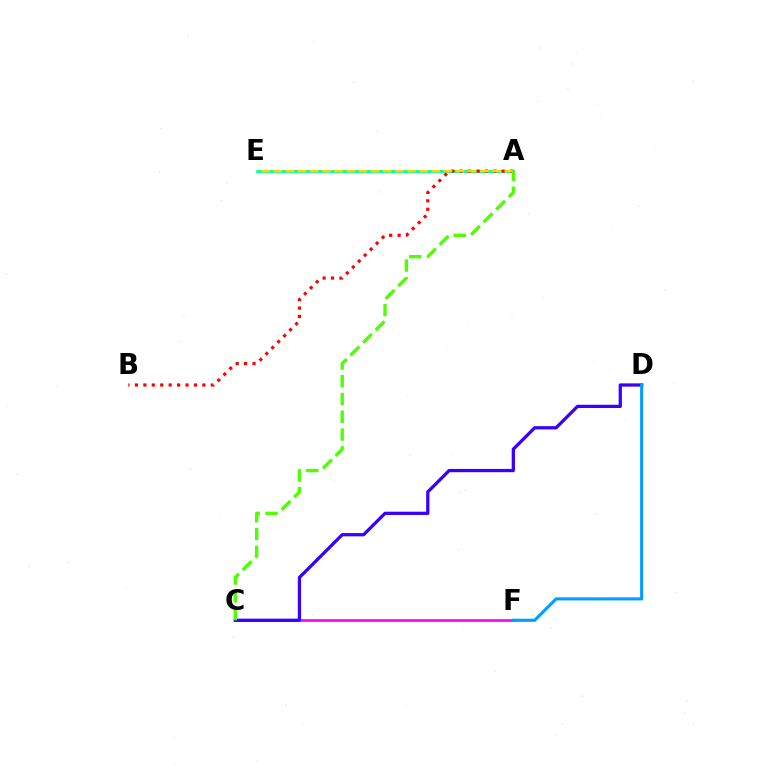{('C', 'F'): [{'color': '#ff00ed', 'line_style': 'solid', 'thickness': 1.89}], ('C', 'D'): [{'color': '#3700ff', 'line_style': 'solid', 'thickness': 2.34}], ('A', 'E'): [{'color': '#00ff86', 'line_style': 'solid', 'thickness': 1.98}, {'color': '#ffd500', 'line_style': 'dashed', 'thickness': 1.65}], ('A', 'B'): [{'color': '#ff0000', 'line_style': 'dotted', 'thickness': 2.29}], ('A', 'C'): [{'color': '#4fff00', 'line_style': 'dashed', 'thickness': 2.42}], ('D', 'F'): [{'color': '#009eff', 'line_style': 'solid', 'thickness': 2.23}]}